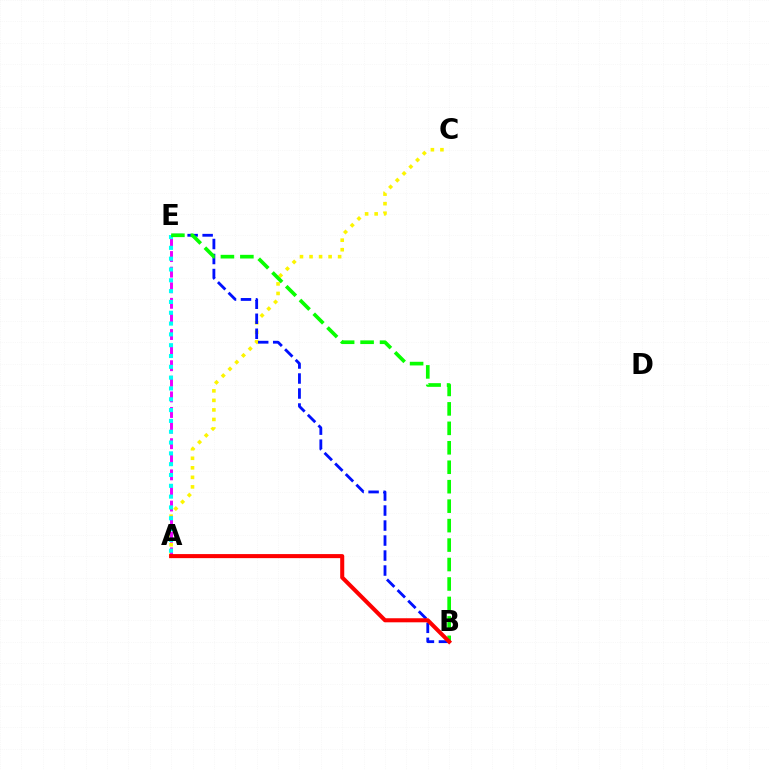{('A', 'C'): [{'color': '#fcf500', 'line_style': 'dotted', 'thickness': 2.59}], ('A', 'E'): [{'color': '#ee00ff', 'line_style': 'dashed', 'thickness': 2.12}, {'color': '#00fff6', 'line_style': 'dotted', 'thickness': 2.94}], ('B', 'E'): [{'color': '#0010ff', 'line_style': 'dashed', 'thickness': 2.04}, {'color': '#08ff00', 'line_style': 'dashed', 'thickness': 2.64}], ('A', 'B'): [{'color': '#ff0000', 'line_style': 'solid', 'thickness': 2.92}]}